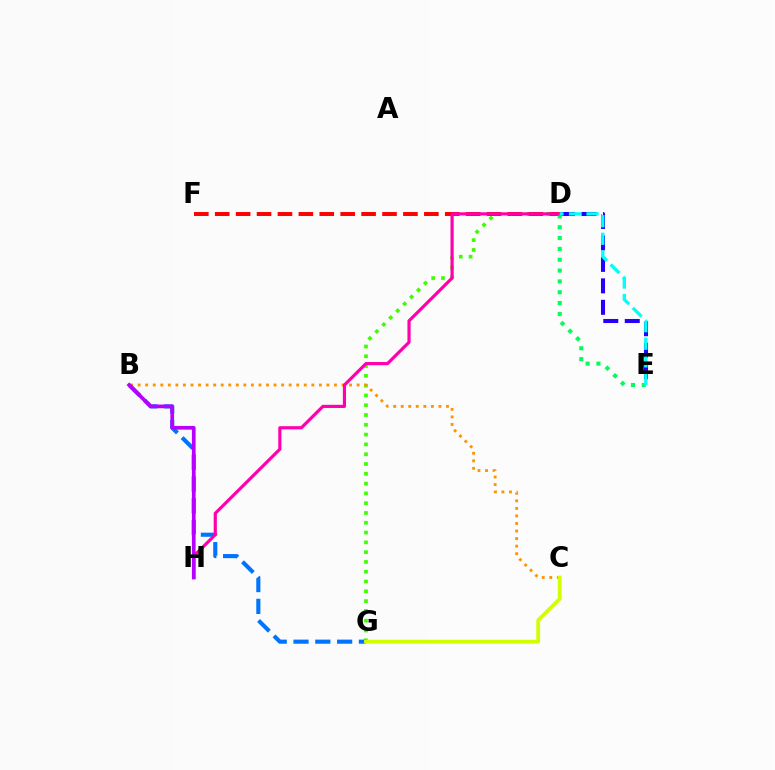{('D', 'G'): [{'color': '#3dff00', 'line_style': 'dotted', 'thickness': 2.66}], ('B', 'C'): [{'color': '#ff9400', 'line_style': 'dotted', 'thickness': 2.05}], ('D', 'E'): [{'color': '#2500ff', 'line_style': 'dashed', 'thickness': 2.92}, {'color': '#00ff5c', 'line_style': 'dotted', 'thickness': 2.94}, {'color': '#00fff6', 'line_style': 'dashed', 'thickness': 2.38}], ('D', 'F'): [{'color': '#ff0000', 'line_style': 'dashed', 'thickness': 2.84}], ('B', 'G'): [{'color': '#0074ff', 'line_style': 'dashed', 'thickness': 2.96}], ('D', 'H'): [{'color': '#ff00ac', 'line_style': 'solid', 'thickness': 2.28}], ('B', 'H'): [{'color': '#b900ff', 'line_style': 'solid', 'thickness': 2.65}], ('C', 'G'): [{'color': '#d1ff00', 'line_style': 'solid', 'thickness': 2.73}]}